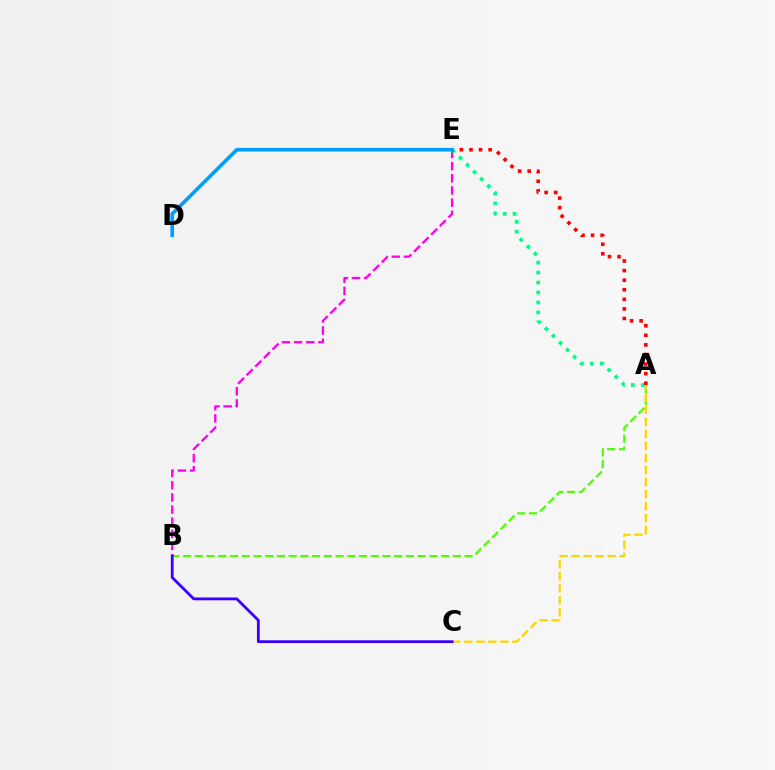{('B', 'E'): [{'color': '#ff00ed', 'line_style': 'dashed', 'thickness': 1.65}], ('A', 'B'): [{'color': '#4fff00', 'line_style': 'dashed', 'thickness': 1.59}], ('A', 'C'): [{'color': '#ffd500', 'line_style': 'dashed', 'thickness': 1.63}], ('A', 'E'): [{'color': '#00ff86', 'line_style': 'dotted', 'thickness': 2.71}, {'color': '#ff0000', 'line_style': 'dotted', 'thickness': 2.6}], ('B', 'C'): [{'color': '#3700ff', 'line_style': 'solid', 'thickness': 2.01}], ('D', 'E'): [{'color': '#009eff', 'line_style': 'solid', 'thickness': 2.63}]}